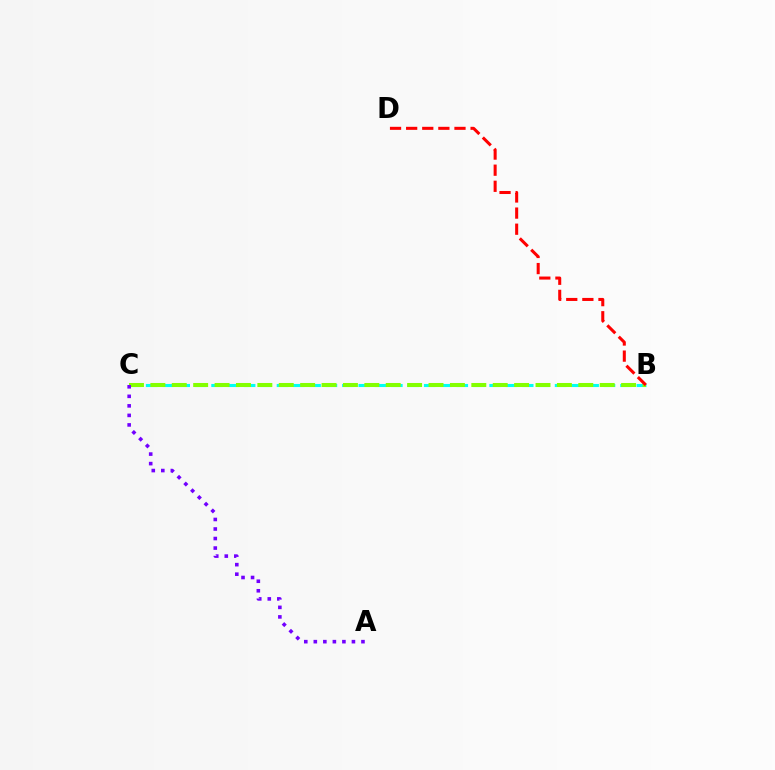{('B', 'C'): [{'color': '#00fff6', 'line_style': 'dashed', 'thickness': 2.22}, {'color': '#84ff00', 'line_style': 'dashed', 'thickness': 2.91}], ('B', 'D'): [{'color': '#ff0000', 'line_style': 'dashed', 'thickness': 2.19}], ('A', 'C'): [{'color': '#7200ff', 'line_style': 'dotted', 'thickness': 2.59}]}